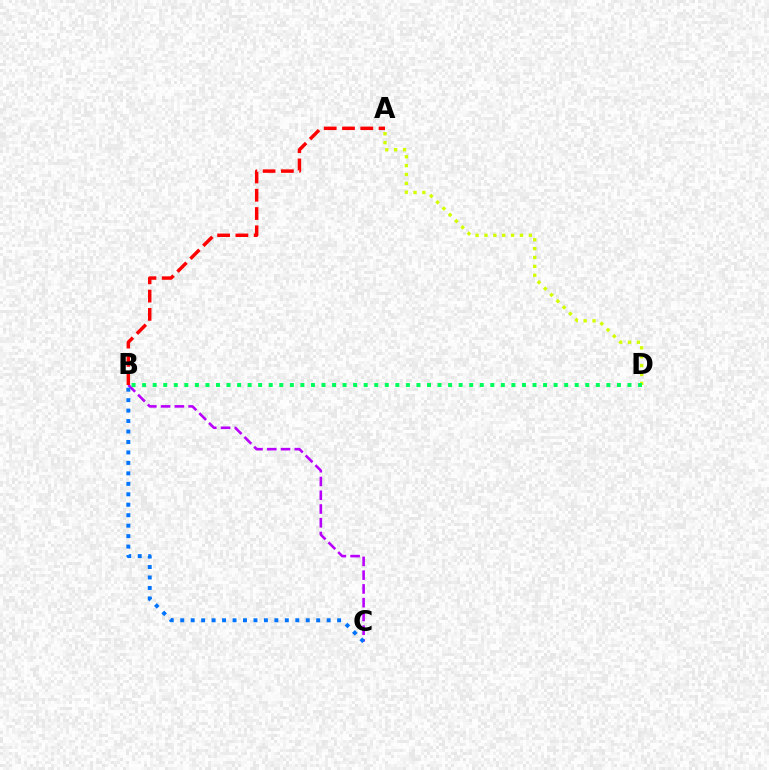{('B', 'C'): [{'color': '#b900ff', 'line_style': 'dashed', 'thickness': 1.87}, {'color': '#0074ff', 'line_style': 'dotted', 'thickness': 2.84}], ('A', 'B'): [{'color': '#ff0000', 'line_style': 'dashed', 'thickness': 2.48}], ('A', 'D'): [{'color': '#d1ff00', 'line_style': 'dotted', 'thickness': 2.41}], ('B', 'D'): [{'color': '#00ff5c', 'line_style': 'dotted', 'thickness': 2.87}]}